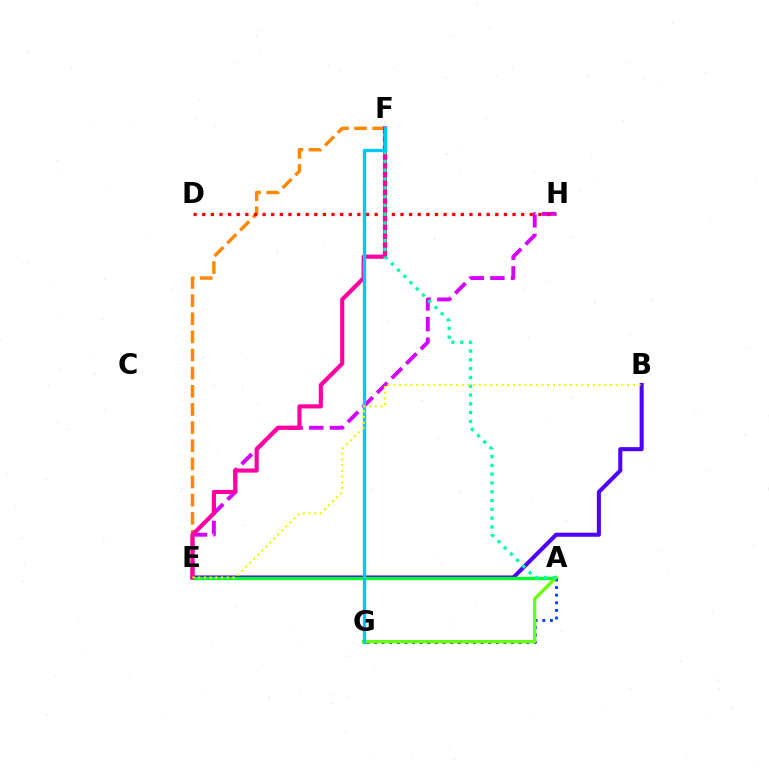{('E', 'H'): [{'color': '#d600ff', 'line_style': 'dashed', 'thickness': 2.8}], ('B', 'E'): [{'color': '#4f00ff', 'line_style': 'solid', 'thickness': 2.92}, {'color': '#eeff00', 'line_style': 'dotted', 'thickness': 1.55}], ('E', 'F'): [{'color': '#ff8800', 'line_style': 'dashed', 'thickness': 2.46}, {'color': '#ff00a0', 'line_style': 'solid', 'thickness': 2.98}], ('A', 'E'): [{'color': '#00ff27', 'line_style': 'solid', 'thickness': 2.38}], ('A', 'G'): [{'color': '#003fff', 'line_style': 'dotted', 'thickness': 2.07}, {'color': '#66ff00', 'line_style': 'solid', 'thickness': 2.35}], ('D', 'H'): [{'color': '#ff0000', 'line_style': 'dotted', 'thickness': 2.34}], ('A', 'F'): [{'color': '#00ffaf', 'line_style': 'dotted', 'thickness': 2.39}], ('F', 'G'): [{'color': '#00c7ff', 'line_style': 'solid', 'thickness': 2.4}]}